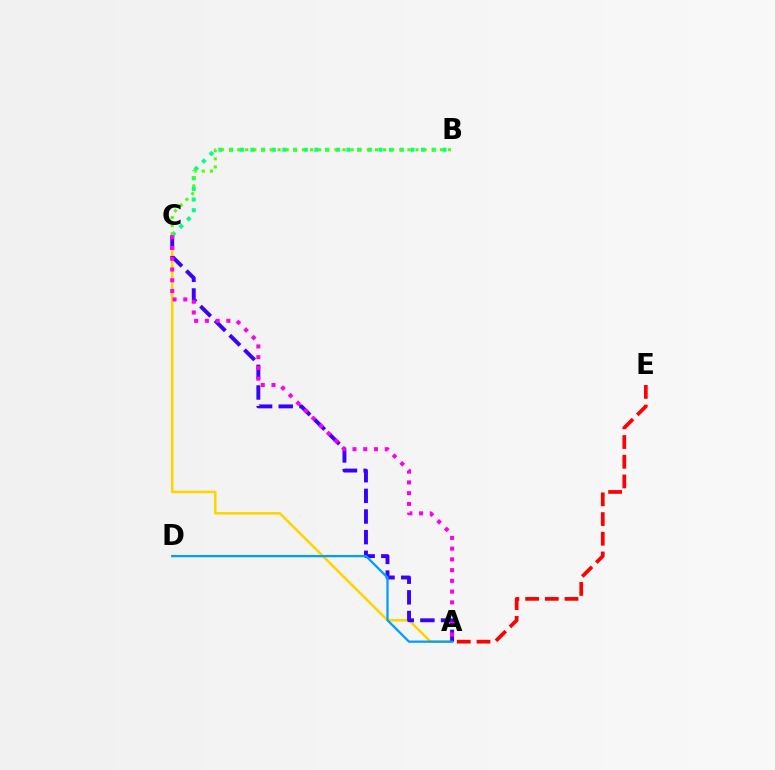{('A', 'C'): [{'color': '#ffd500', 'line_style': 'solid', 'thickness': 1.84}, {'color': '#3700ff', 'line_style': 'dashed', 'thickness': 2.81}, {'color': '#ff00ed', 'line_style': 'dotted', 'thickness': 2.92}], ('B', 'C'): [{'color': '#00ff86', 'line_style': 'dotted', 'thickness': 2.9}, {'color': '#4fff00', 'line_style': 'dotted', 'thickness': 2.2}], ('A', 'D'): [{'color': '#009eff', 'line_style': 'solid', 'thickness': 1.65}], ('A', 'E'): [{'color': '#ff0000', 'line_style': 'dashed', 'thickness': 2.68}]}